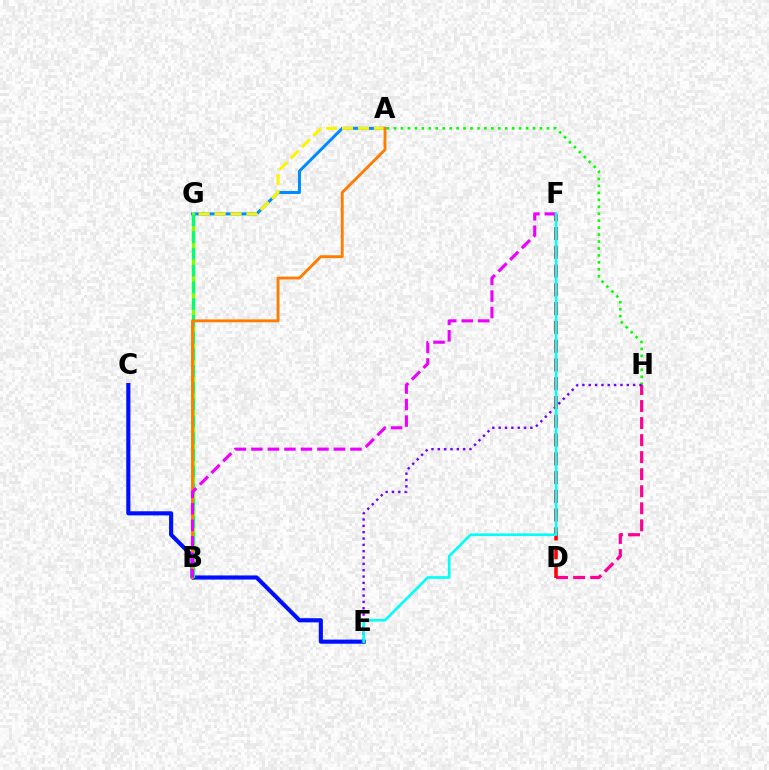{('A', 'G'): [{'color': '#008cff', 'line_style': 'solid', 'thickness': 2.17}, {'color': '#fcf500', 'line_style': 'dashed', 'thickness': 2.17}], ('D', 'H'): [{'color': '#ff0094', 'line_style': 'dashed', 'thickness': 2.31}], ('A', 'H'): [{'color': '#08ff00', 'line_style': 'dotted', 'thickness': 1.89}], ('B', 'G'): [{'color': '#84ff00', 'line_style': 'solid', 'thickness': 2.43}, {'color': '#00ff74', 'line_style': 'dashed', 'thickness': 2.28}], ('C', 'E'): [{'color': '#0010ff', 'line_style': 'solid', 'thickness': 2.97}], ('E', 'H'): [{'color': '#7200ff', 'line_style': 'dotted', 'thickness': 1.72}], ('D', 'F'): [{'color': '#ff0000', 'line_style': 'dashed', 'thickness': 2.55}], ('A', 'B'): [{'color': '#ff7c00', 'line_style': 'solid', 'thickness': 2.06}], ('B', 'F'): [{'color': '#ee00ff', 'line_style': 'dashed', 'thickness': 2.24}], ('E', 'F'): [{'color': '#00fff6', 'line_style': 'solid', 'thickness': 1.91}]}